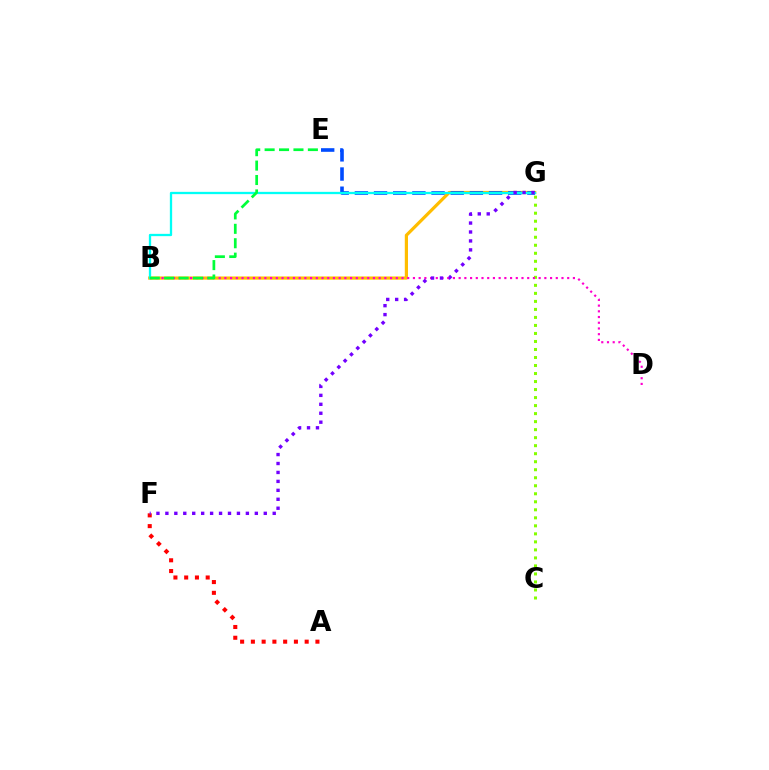{('B', 'G'): [{'color': '#ffbd00', 'line_style': 'solid', 'thickness': 2.3}, {'color': '#00fff6', 'line_style': 'solid', 'thickness': 1.66}], ('C', 'G'): [{'color': '#84ff00', 'line_style': 'dotted', 'thickness': 2.18}], ('A', 'F'): [{'color': '#ff0000', 'line_style': 'dotted', 'thickness': 2.92}], ('B', 'D'): [{'color': '#ff00cf', 'line_style': 'dotted', 'thickness': 1.55}], ('E', 'G'): [{'color': '#004bff', 'line_style': 'dashed', 'thickness': 2.6}], ('F', 'G'): [{'color': '#7200ff', 'line_style': 'dotted', 'thickness': 2.43}], ('B', 'E'): [{'color': '#00ff39', 'line_style': 'dashed', 'thickness': 1.96}]}